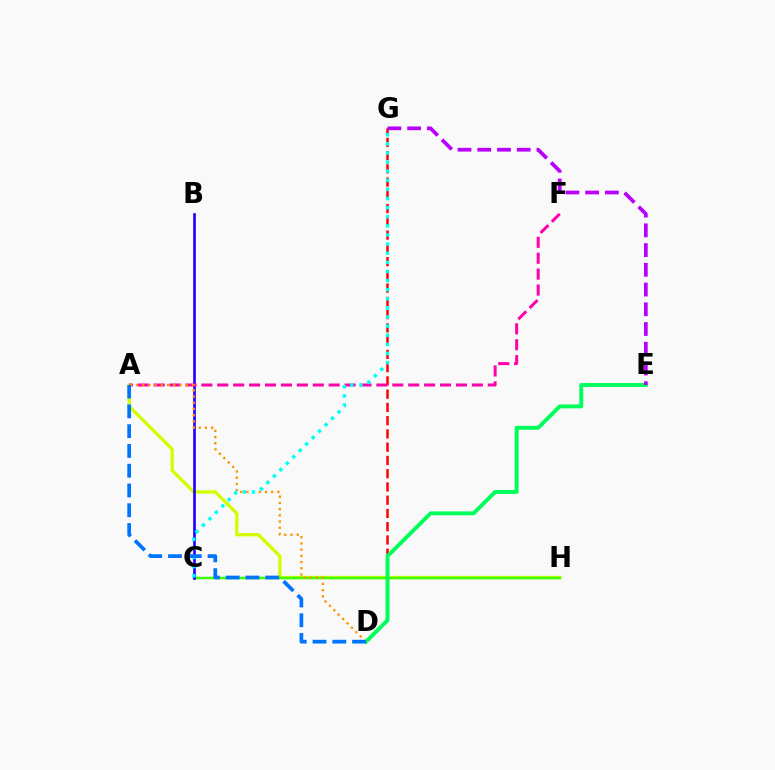{('A', 'H'): [{'color': '#d1ff00', 'line_style': 'solid', 'thickness': 2.37}], ('C', 'H'): [{'color': '#3dff00', 'line_style': 'solid', 'thickness': 1.78}], ('D', 'G'): [{'color': '#ff0000', 'line_style': 'dashed', 'thickness': 1.8}], ('B', 'C'): [{'color': '#2500ff', 'line_style': 'solid', 'thickness': 1.92}], ('D', 'E'): [{'color': '#00ff5c', 'line_style': 'solid', 'thickness': 2.81}], ('A', 'F'): [{'color': '#ff00ac', 'line_style': 'dashed', 'thickness': 2.16}], ('A', 'D'): [{'color': '#ff9400', 'line_style': 'dotted', 'thickness': 1.69}, {'color': '#0074ff', 'line_style': 'dashed', 'thickness': 2.69}], ('C', 'G'): [{'color': '#00fff6', 'line_style': 'dotted', 'thickness': 2.48}], ('E', 'G'): [{'color': '#b900ff', 'line_style': 'dashed', 'thickness': 2.68}]}